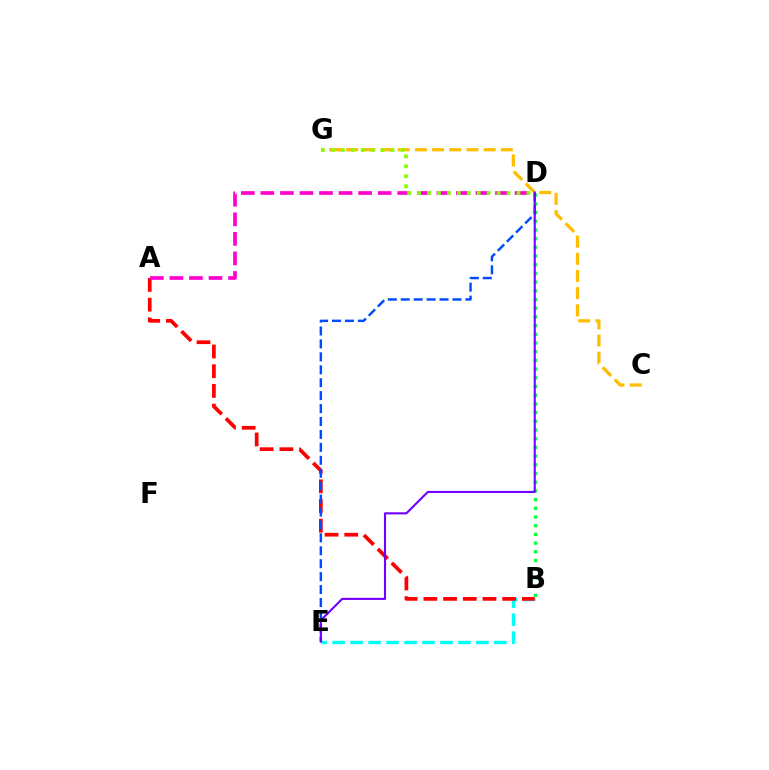{('B', 'E'): [{'color': '#00fff6', 'line_style': 'dashed', 'thickness': 2.44}], ('B', 'D'): [{'color': '#00ff39', 'line_style': 'dotted', 'thickness': 2.36}], ('A', 'B'): [{'color': '#ff0000', 'line_style': 'dashed', 'thickness': 2.68}], ('A', 'D'): [{'color': '#ff00cf', 'line_style': 'dashed', 'thickness': 2.66}], ('D', 'E'): [{'color': '#004bff', 'line_style': 'dashed', 'thickness': 1.76}, {'color': '#7200ff', 'line_style': 'solid', 'thickness': 1.52}], ('C', 'G'): [{'color': '#ffbd00', 'line_style': 'dashed', 'thickness': 2.33}], ('D', 'G'): [{'color': '#84ff00', 'line_style': 'dotted', 'thickness': 2.7}]}